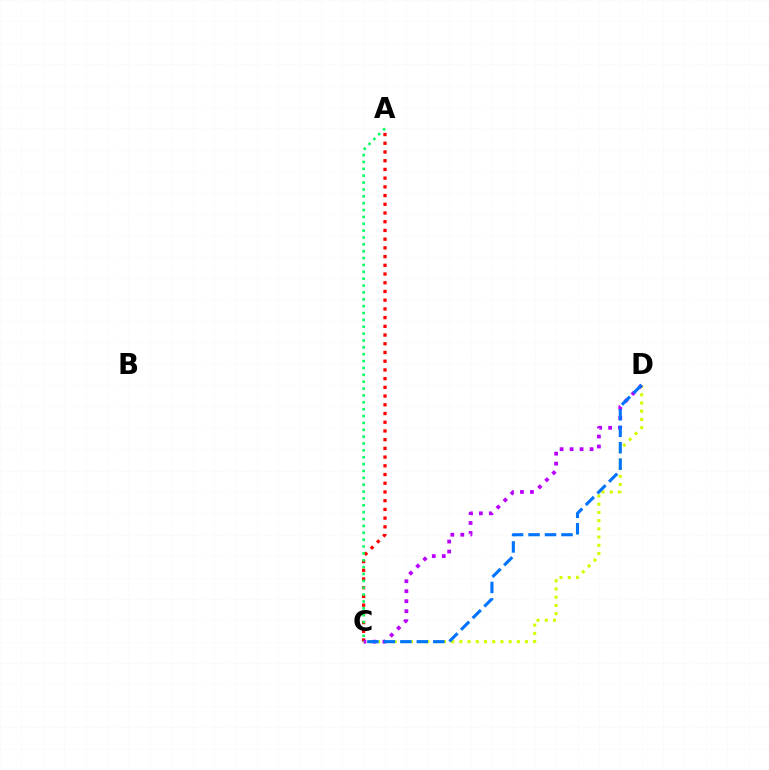{('A', 'C'): [{'color': '#ff0000', 'line_style': 'dotted', 'thickness': 2.37}, {'color': '#00ff5c', 'line_style': 'dotted', 'thickness': 1.87}], ('C', 'D'): [{'color': '#d1ff00', 'line_style': 'dotted', 'thickness': 2.23}, {'color': '#b900ff', 'line_style': 'dotted', 'thickness': 2.71}, {'color': '#0074ff', 'line_style': 'dashed', 'thickness': 2.24}]}